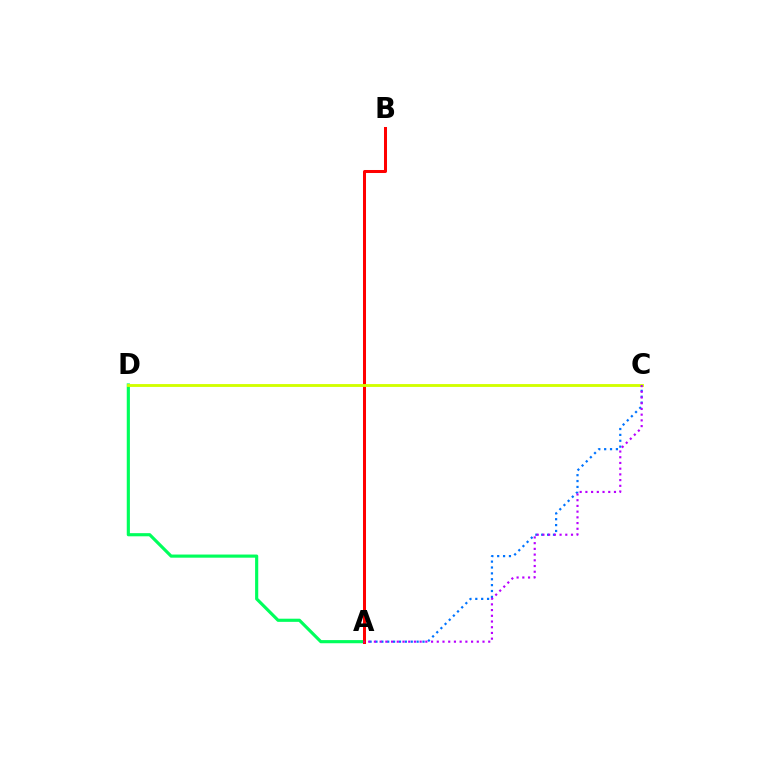{('A', 'D'): [{'color': '#00ff5c', 'line_style': 'solid', 'thickness': 2.27}], ('A', 'C'): [{'color': '#0074ff', 'line_style': 'dotted', 'thickness': 1.6}, {'color': '#b900ff', 'line_style': 'dotted', 'thickness': 1.55}], ('A', 'B'): [{'color': '#ff0000', 'line_style': 'solid', 'thickness': 2.17}], ('C', 'D'): [{'color': '#d1ff00', 'line_style': 'solid', 'thickness': 2.06}]}